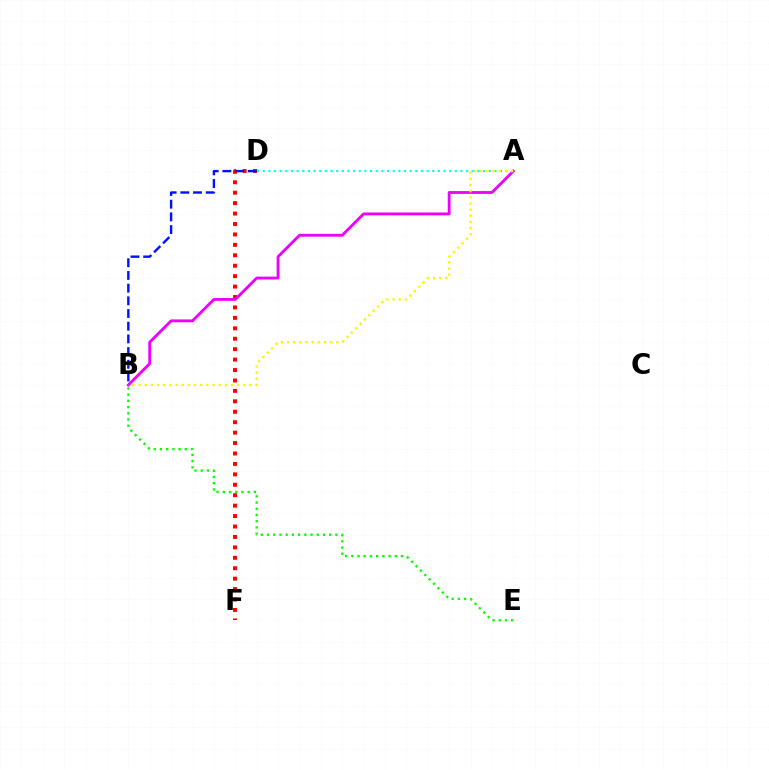{('D', 'F'): [{'color': '#ff0000', 'line_style': 'dotted', 'thickness': 2.83}], ('B', 'E'): [{'color': '#08ff00', 'line_style': 'dotted', 'thickness': 1.69}], ('A', 'D'): [{'color': '#00fff6', 'line_style': 'dotted', 'thickness': 1.54}], ('B', 'D'): [{'color': '#0010ff', 'line_style': 'dashed', 'thickness': 1.72}], ('A', 'B'): [{'color': '#ee00ff', 'line_style': 'solid', 'thickness': 2.04}, {'color': '#fcf500', 'line_style': 'dotted', 'thickness': 1.67}]}